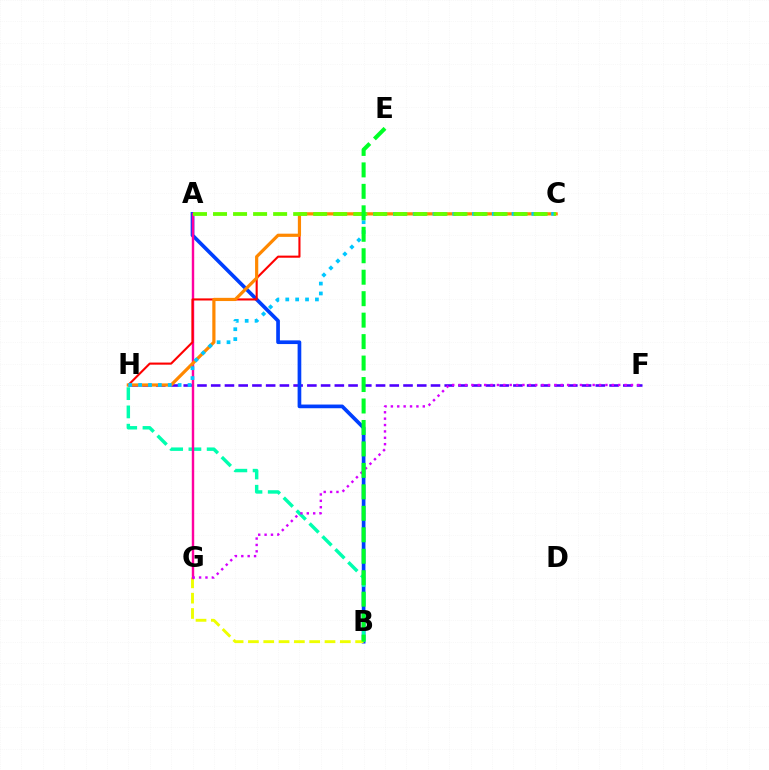{('F', 'H'): [{'color': '#4f00ff', 'line_style': 'dashed', 'thickness': 1.87}], ('A', 'B'): [{'color': '#003fff', 'line_style': 'solid', 'thickness': 2.65}], ('B', 'H'): [{'color': '#00ffaf', 'line_style': 'dashed', 'thickness': 2.48}], ('B', 'G'): [{'color': '#eeff00', 'line_style': 'dashed', 'thickness': 2.08}], ('A', 'G'): [{'color': '#ff00a0', 'line_style': 'solid', 'thickness': 1.74}], ('C', 'H'): [{'color': '#ff0000', 'line_style': 'solid', 'thickness': 1.51}, {'color': '#ff8800', 'line_style': 'solid', 'thickness': 2.3}, {'color': '#00c7ff', 'line_style': 'dotted', 'thickness': 2.69}], ('F', 'G'): [{'color': '#d600ff', 'line_style': 'dotted', 'thickness': 1.73}], ('A', 'C'): [{'color': '#66ff00', 'line_style': 'dashed', 'thickness': 2.72}], ('B', 'E'): [{'color': '#00ff27', 'line_style': 'dashed', 'thickness': 2.92}]}